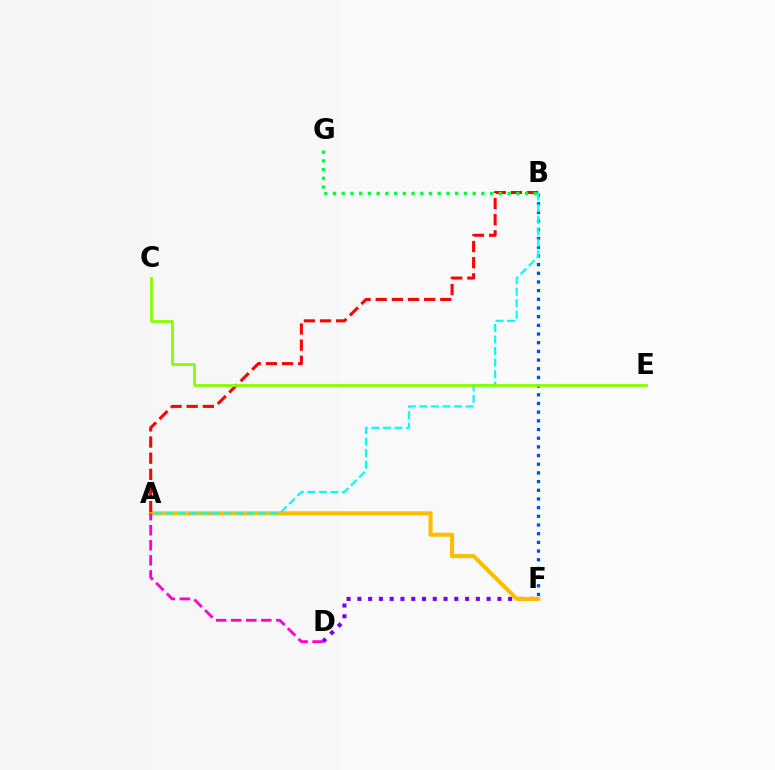{('D', 'F'): [{'color': '#7200ff', 'line_style': 'dotted', 'thickness': 2.93}], ('B', 'F'): [{'color': '#004bff', 'line_style': 'dotted', 'thickness': 2.36}], ('A', 'F'): [{'color': '#ffbd00', 'line_style': 'solid', 'thickness': 2.95}], ('A', 'D'): [{'color': '#ff00cf', 'line_style': 'dashed', 'thickness': 2.04}], ('A', 'B'): [{'color': '#ff0000', 'line_style': 'dashed', 'thickness': 2.19}, {'color': '#00fff6', 'line_style': 'dashed', 'thickness': 1.57}], ('C', 'E'): [{'color': '#84ff00', 'line_style': 'solid', 'thickness': 1.98}], ('B', 'G'): [{'color': '#00ff39', 'line_style': 'dotted', 'thickness': 2.37}]}